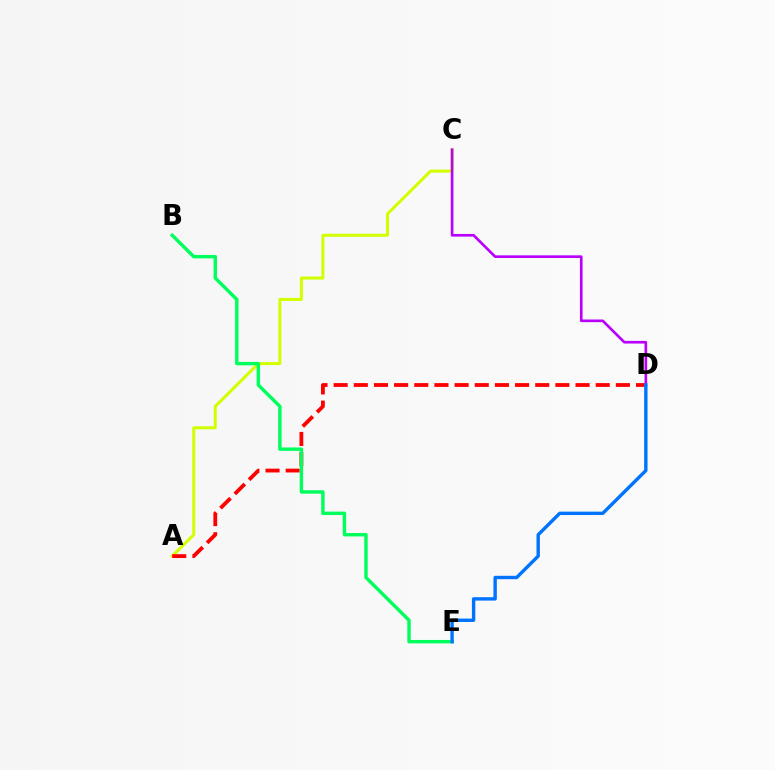{('A', 'C'): [{'color': '#d1ff00', 'line_style': 'solid', 'thickness': 2.18}], ('A', 'D'): [{'color': '#ff0000', 'line_style': 'dashed', 'thickness': 2.74}], ('B', 'E'): [{'color': '#00ff5c', 'line_style': 'solid', 'thickness': 2.46}], ('C', 'D'): [{'color': '#b900ff', 'line_style': 'solid', 'thickness': 1.92}], ('D', 'E'): [{'color': '#0074ff', 'line_style': 'solid', 'thickness': 2.44}]}